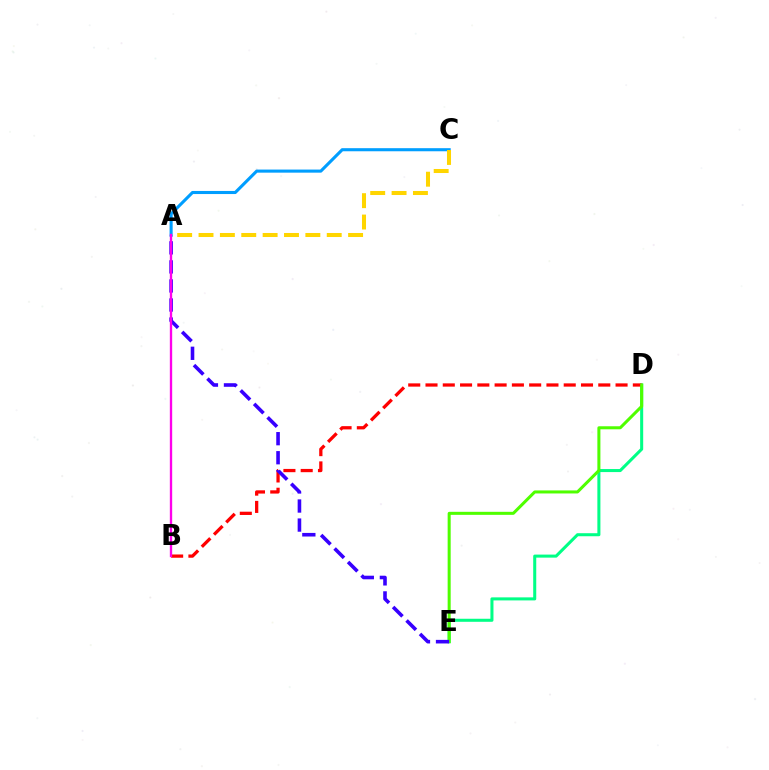{('A', 'C'): [{'color': '#009eff', 'line_style': 'solid', 'thickness': 2.22}, {'color': '#ffd500', 'line_style': 'dashed', 'thickness': 2.9}], ('D', 'E'): [{'color': '#00ff86', 'line_style': 'solid', 'thickness': 2.19}, {'color': '#4fff00', 'line_style': 'solid', 'thickness': 2.18}], ('B', 'D'): [{'color': '#ff0000', 'line_style': 'dashed', 'thickness': 2.35}], ('A', 'E'): [{'color': '#3700ff', 'line_style': 'dashed', 'thickness': 2.59}], ('A', 'B'): [{'color': '#ff00ed', 'line_style': 'solid', 'thickness': 1.69}]}